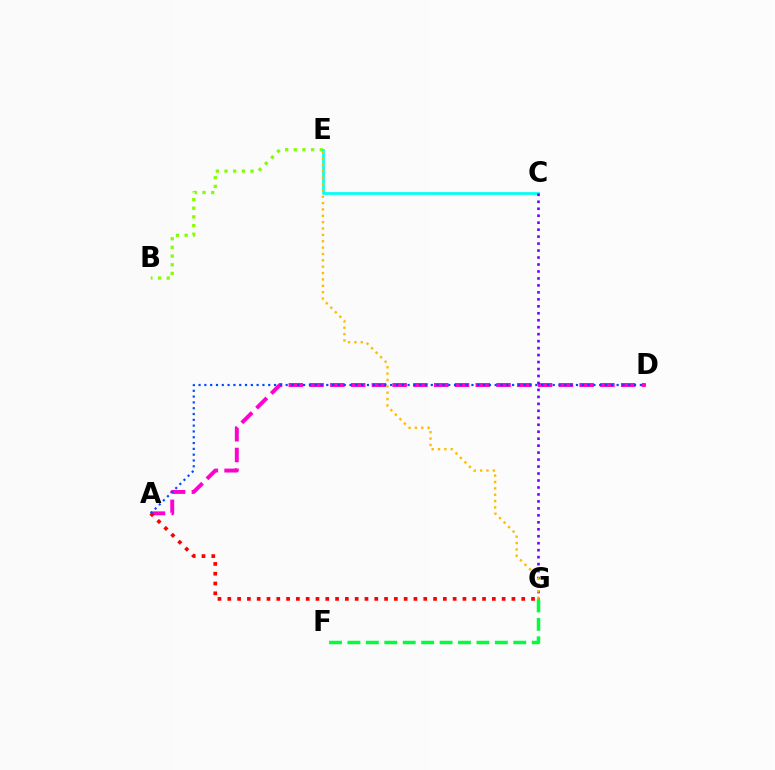{('A', 'D'): [{'color': '#ff00cf', 'line_style': 'dashed', 'thickness': 2.82}, {'color': '#004bff', 'line_style': 'dotted', 'thickness': 1.58}], ('B', 'E'): [{'color': '#84ff00', 'line_style': 'dotted', 'thickness': 2.36}], ('A', 'G'): [{'color': '#ff0000', 'line_style': 'dotted', 'thickness': 2.66}], ('C', 'E'): [{'color': '#00fff6', 'line_style': 'solid', 'thickness': 1.96}], ('C', 'G'): [{'color': '#7200ff', 'line_style': 'dotted', 'thickness': 1.89}], ('F', 'G'): [{'color': '#00ff39', 'line_style': 'dashed', 'thickness': 2.5}], ('E', 'G'): [{'color': '#ffbd00', 'line_style': 'dotted', 'thickness': 1.73}]}